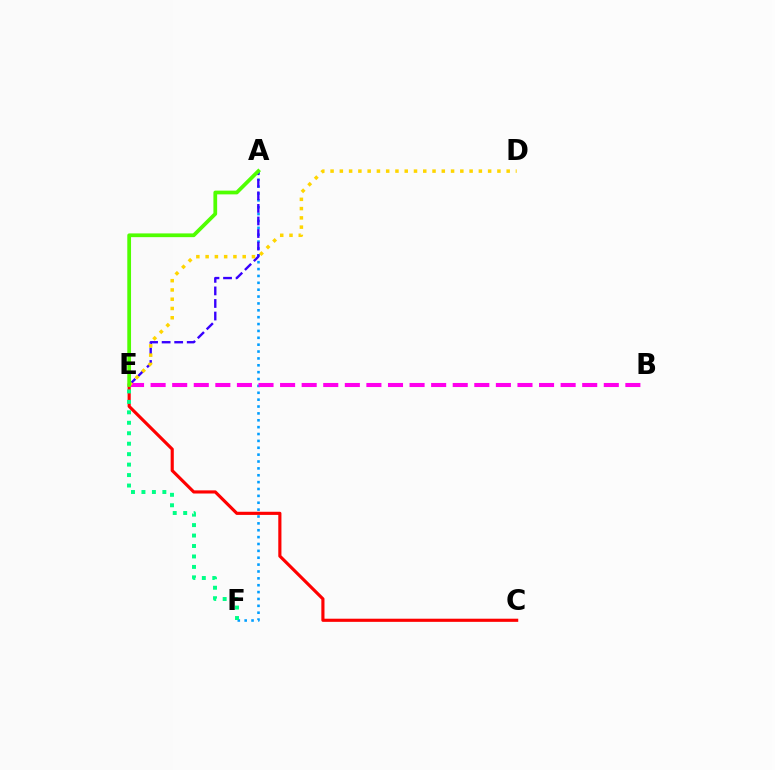{('A', 'F'): [{'color': '#009eff', 'line_style': 'dotted', 'thickness': 1.87}], ('C', 'E'): [{'color': '#ff0000', 'line_style': 'solid', 'thickness': 2.26}], ('A', 'E'): [{'color': '#3700ff', 'line_style': 'dashed', 'thickness': 1.71}, {'color': '#4fff00', 'line_style': 'solid', 'thickness': 2.7}], ('E', 'F'): [{'color': '#00ff86', 'line_style': 'dotted', 'thickness': 2.84}], ('B', 'E'): [{'color': '#ff00ed', 'line_style': 'dashed', 'thickness': 2.93}], ('D', 'E'): [{'color': '#ffd500', 'line_style': 'dotted', 'thickness': 2.52}]}